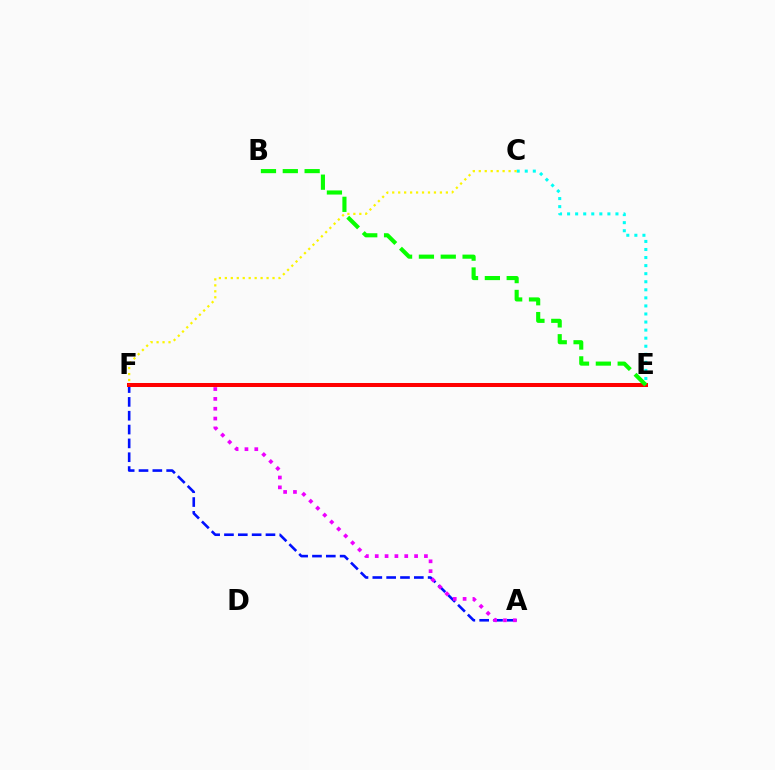{('A', 'F'): [{'color': '#0010ff', 'line_style': 'dashed', 'thickness': 1.88}, {'color': '#ee00ff', 'line_style': 'dotted', 'thickness': 2.67}], ('C', 'E'): [{'color': '#00fff6', 'line_style': 'dotted', 'thickness': 2.19}], ('E', 'F'): [{'color': '#ff0000', 'line_style': 'solid', 'thickness': 2.89}], ('B', 'E'): [{'color': '#08ff00', 'line_style': 'dashed', 'thickness': 2.97}], ('C', 'F'): [{'color': '#fcf500', 'line_style': 'dotted', 'thickness': 1.62}]}